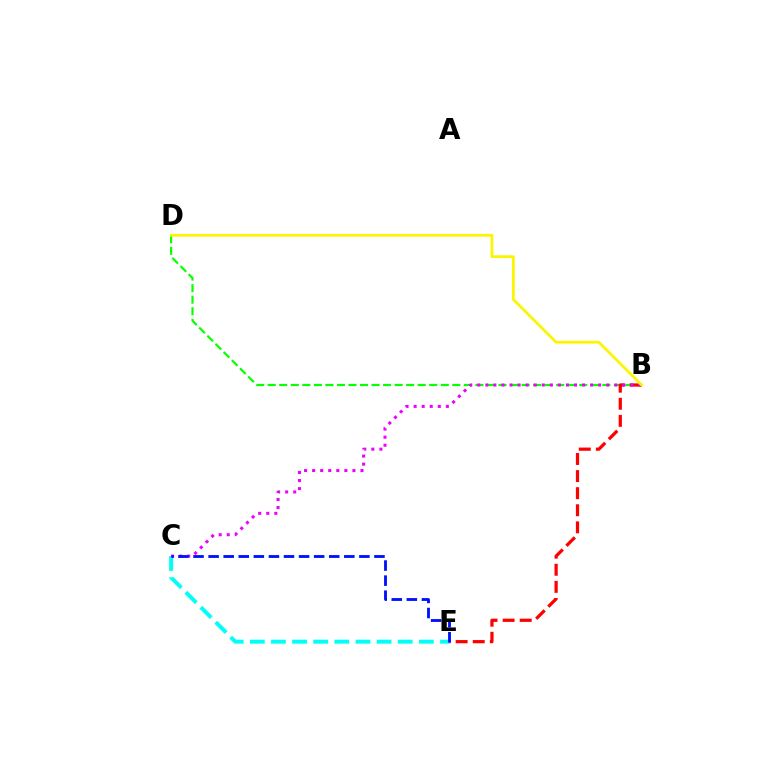{('C', 'E'): [{'color': '#00fff6', 'line_style': 'dashed', 'thickness': 2.87}, {'color': '#0010ff', 'line_style': 'dashed', 'thickness': 2.05}], ('B', 'D'): [{'color': '#08ff00', 'line_style': 'dashed', 'thickness': 1.57}, {'color': '#fcf500', 'line_style': 'solid', 'thickness': 2.0}], ('B', 'E'): [{'color': '#ff0000', 'line_style': 'dashed', 'thickness': 2.32}], ('B', 'C'): [{'color': '#ee00ff', 'line_style': 'dotted', 'thickness': 2.19}]}